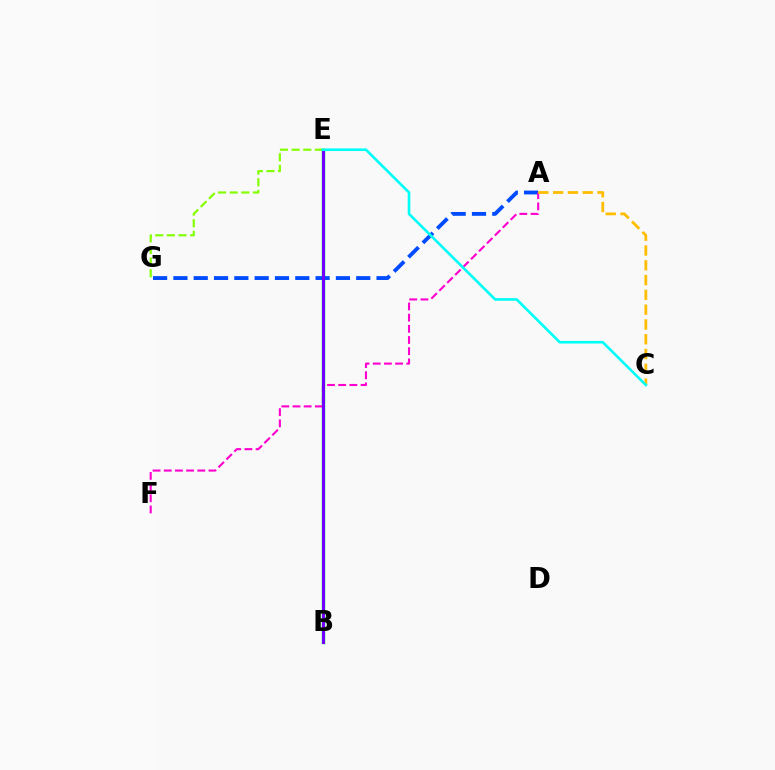{('E', 'G'): [{'color': '#84ff00', 'line_style': 'dashed', 'thickness': 1.58}], ('B', 'E'): [{'color': '#00ff39', 'line_style': 'solid', 'thickness': 2.46}, {'color': '#ff0000', 'line_style': 'solid', 'thickness': 2.09}, {'color': '#7200ff', 'line_style': 'solid', 'thickness': 2.19}], ('A', 'G'): [{'color': '#004bff', 'line_style': 'dashed', 'thickness': 2.76}], ('A', 'F'): [{'color': '#ff00cf', 'line_style': 'dashed', 'thickness': 1.52}], ('A', 'C'): [{'color': '#ffbd00', 'line_style': 'dashed', 'thickness': 2.01}], ('C', 'E'): [{'color': '#00fff6', 'line_style': 'solid', 'thickness': 1.89}]}